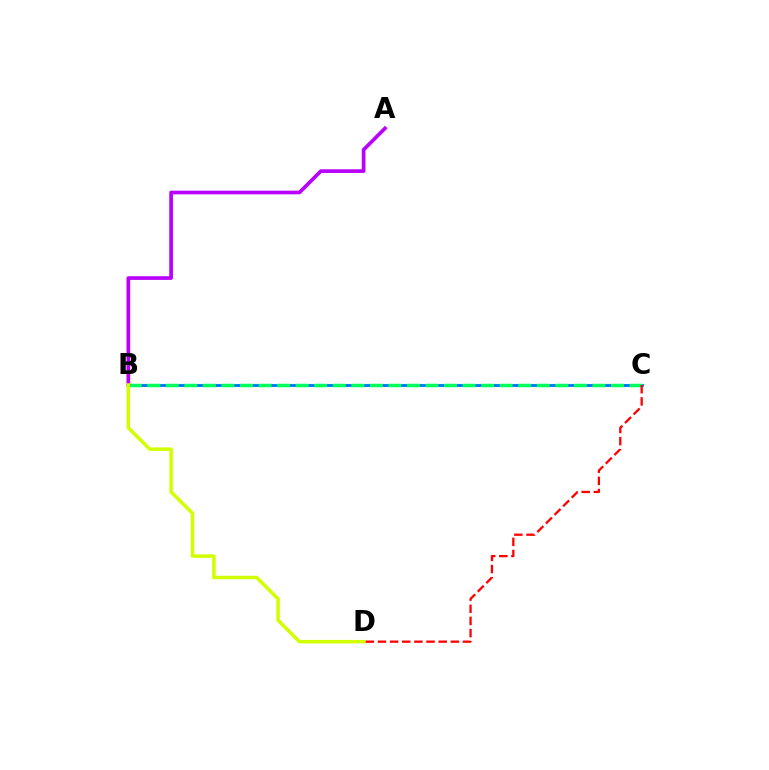{('B', 'C'): [{'color': '#0074ff', 'line_style': 'solid', 'thickness': 2.05}, {'color': '#00ff5c', 'line_style': 'dashed', 'thickness': 2.52}], ('A', 'B'): [{'color': '#b900ff', 'line_style': 'solid', 'thickness': 2.65}], ('B', 'D'): [{'color': '#d1ff00', 'line_style': 'solid', 'thickness': 2.53}], ('C', 'D'): [{'color': '#ff0000', 'line_style': 'dashed', 'thickness': 1.65}]}